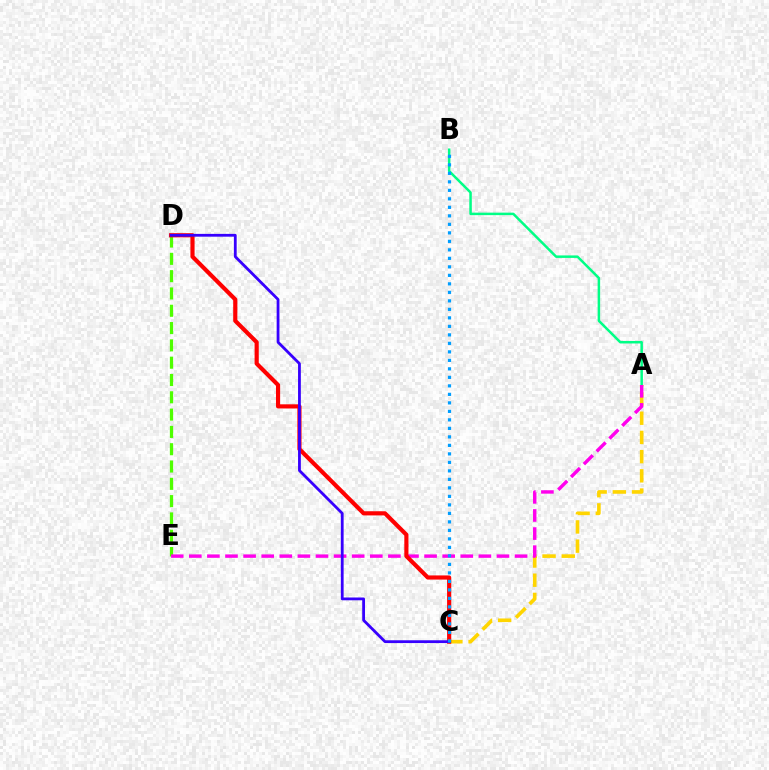{('A', 'B'): [{'color': '#00ff86', 'line_style': 'solid', 'thickness': 1.8}], ('D', 'E'): [{'color': '#4fff00', 'line_style': 'dashed', 'thickness': 2.35}], ('A', 'C'): [{'color': '#ffd500', 'line_style': 'dashed', 'thickness': 2.61}], ('A', 'E'): [{'color': '#ff00ed', 'line_style': 'dashed', 'thickness': 2.46}], ('C', 'D'): [{'color': '#ff0000', 'line_style': 'solid', 'thickness': 2.99}, {'color': '#3700ff', 'line_style': 'solid', 'thickness': 2.01}], ('B', 'C'): [{'color': '#009eff', 'line_style': 'dotted', 'thickness': 2.31}]}